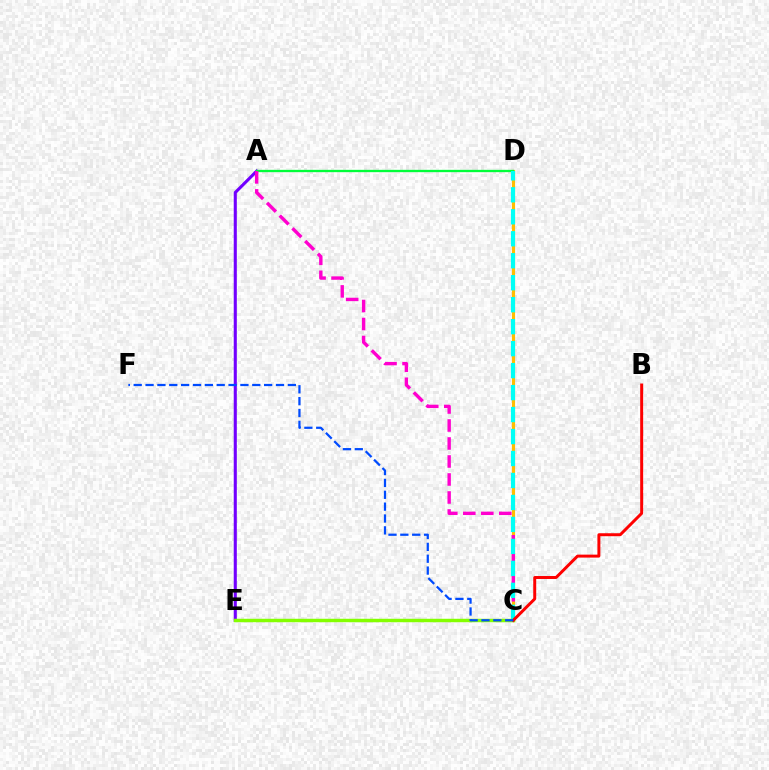{('C', 'D'): [{'color': '#ffbd00', 'line_style': 'solid', 'thickness': 2.26}, {'color': '#00fff6', 'line_style': 'dashed', 'thickness': 2.99}], ('A', 'E'): [{'color': '#7200ff', 'line_style': 'solid', 'thickness': 2.22}], ('A', 'D'): [{'color': '#00ff39', 'line_style': 'solid', 'thickness': 1.68}], ('A', 'C'): [{'color': '#ff00cf', 'line_style': 'dashed', 'thickness': 2.44}], ('C', 'E'): [{'color': '#84ff00', 'line_style': 'solid', 'thickness': 2.49}], ('B', 'C'): [{'color': '#ff0000', 'line_style': 'solid', 'thickness': 2.13}], ('C', 'F'): [{'color': '#004bff', 'line_style': 'dashed', 'thickness': 1.61}]}